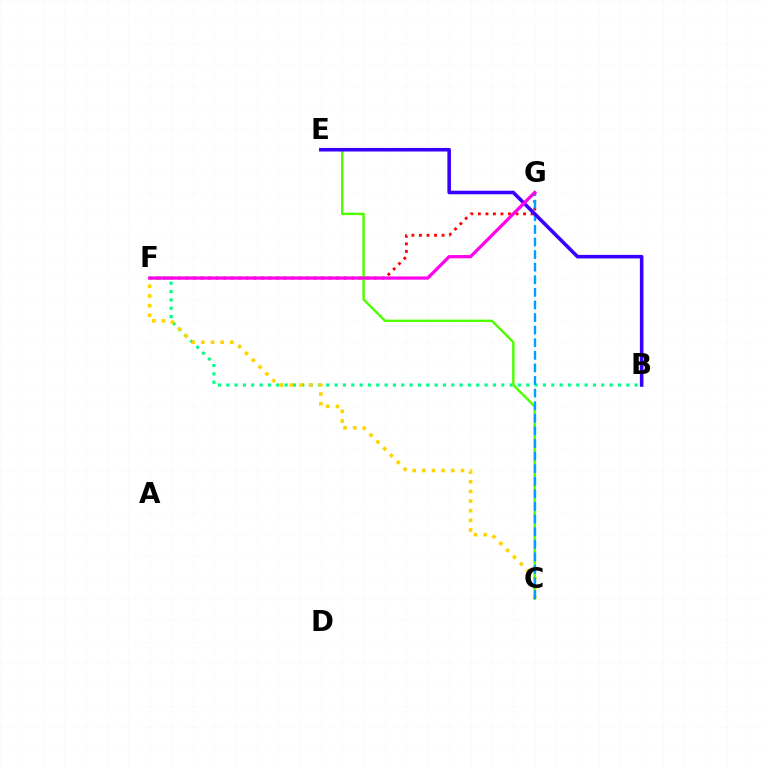{('B', 'F'): [{'color': '#00ff86', 'line_style': 'dotted', 'thickness': 2.26}], ('F', 'G'): [{'color': '#ff0000', 'line_style': 'dotted', 'thickness': 2.05}, {'color': '#ff00ed', 'line_style': 'solid', 'thickness': 2.32}], ('C', 'F'): [{'color': '#ffd500', 'line_style': 'dotted', 'thickness': 2.62}], ('C', 'E'): [{'color': '#4fff00', 'line_style': 'solid', 'thickness': 1.75}], ('C', 'G'): [{'color': '#009eff', 'line_style': 'dashed', 'thickness': 1.71}], ('B', 'E'): [{'color': '#3700ff', 'line_style': 'solid', 'thickness': 2.57}]}